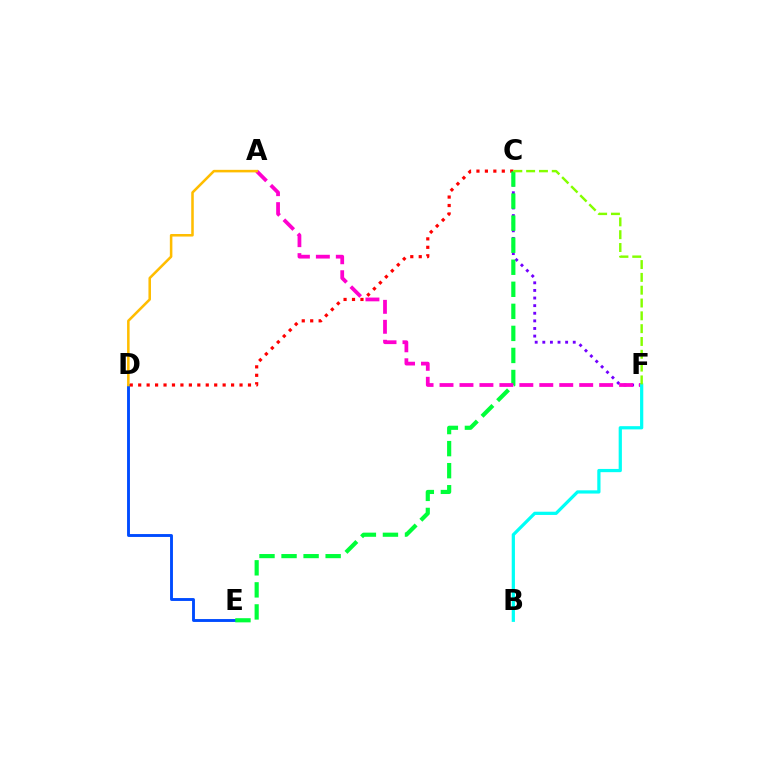{('C', 'F'): [{'color': '#7200ff', 'line_style': 'dotted', 'thickness': 2.07}, {'color': '#84ff00', 'line_style': 'dashed', 'thickness': 1.74}], ('C', 'D'): [{'color': '#ff0000', 'line_style': 'dotted', 'thickness': 2.29}], ('D', 'E'): [{'color': '#004bff', 'line_style': 'solid', 'thickness': 2.08}], ('C', 'E'): [{'color': '#00ff39', 'line_style': 'dashed', 'thickness': 3.0}], ('A', 'F'): [{'color': '#ff00cf', 'line_style': 'dashed', 'thickness': 2.71}], ('B', 'F'): [{'color': '#00fff6', 'line_style': 'solid', 'thickness': 2.32}], ('A', 'D'): [{'color': '#ffbd00', 'line_style': 'solid', 'thickness': 1.83}]}